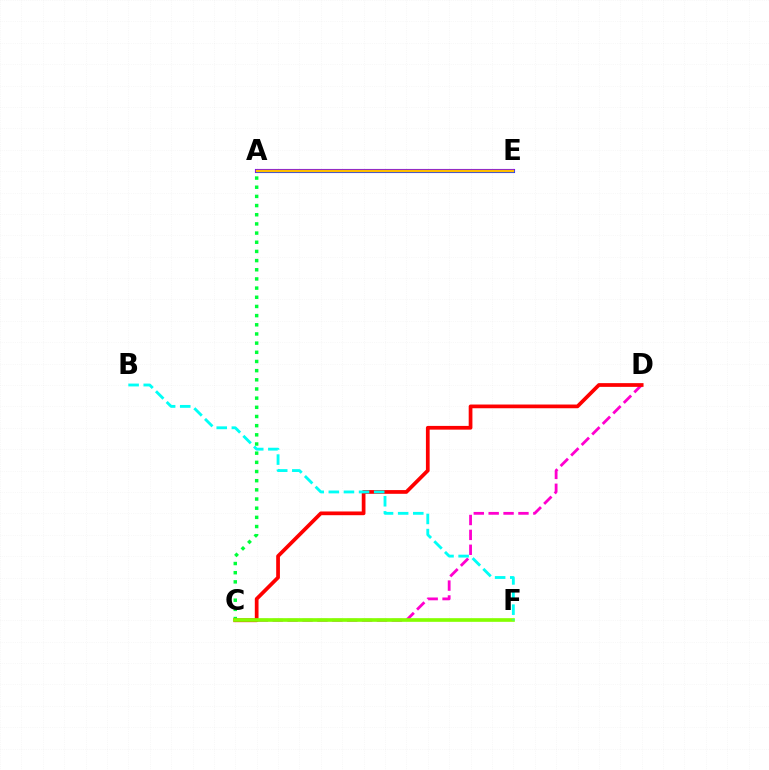{('C', 'D'): [{'color': '#ff00cf', 'line_style': 'dashed', 'thickness': 2.02}, {'color': '#ff0000', 'line_style': 'solid', 'thickness': 2.68}], ('A', 'C'): [{'color': '#00ff39', 'line_style': 'dotted', 'thickness': 2.49}], ('A', 'E'): [{'color': '#7200ff', 'line_style': 'solid', 'thickness': 2.96}, {'color': '#004bff', 'line_style': 'solid', 'thickness': 1.9}, {'color': '#ffbd00', 'line_style': 'solid', 'thickness': 1.78}], ('C', 'F'): [{'color': '#84ff00', 'line_style': 'solid', 'thickness': 2.64}], ('B', 'F'): [{'color': '#00fff6', 'line_style': 'dashed', 'thickness': 2.05}]}